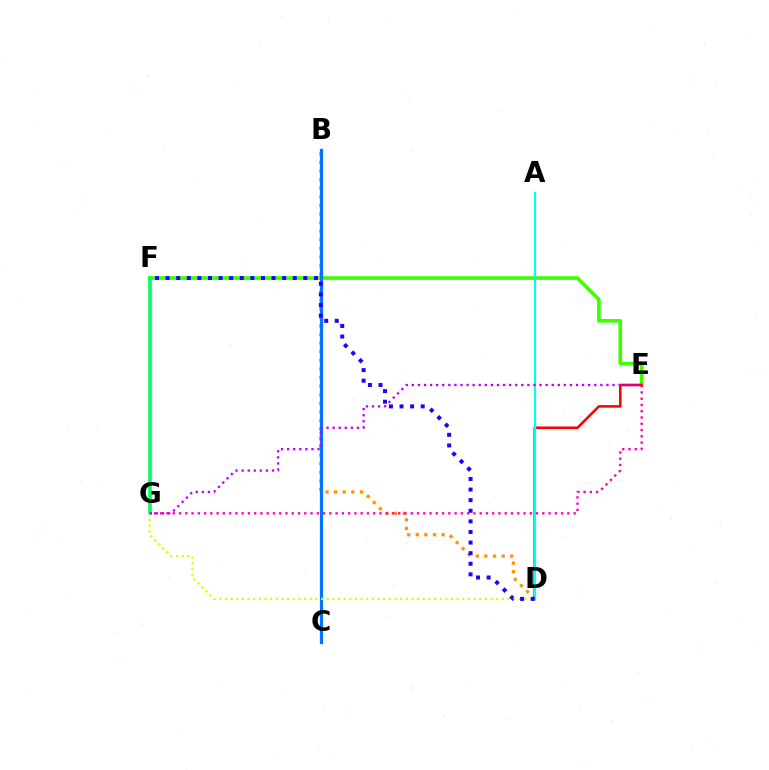{('E', 'F'): [{'color': '#3dff00', 'line_style': 'solid', 'thickness': 2.64}], ('B', 'D'): [{'color': '#ff9400', 'line_style': 'dotted', 'thickness': 2.34}], ('D', 'E'): [{'color': '#ff0000', 'line_style': 'solid', 'thickness': 1.86}], ('B', 'C'): [{'color': '#0074ff', 'line_style': 'solid', 'thickness': 2.33}], ('F', 'G'): [{'color': '#00ff5c', 'line_style': 'solid', 'thickness': 2.59}], ('A', 'D'): [{'color': '#00fff6', 'line_style': 'solid', 'thickness': 1.61}], ('D', 'G'): [{'color': '#d1ff00', 'line_style': 'dotted', 'thickness': 1.54}], ('E', 'G'): [{'color': '#ff00ac', 'line_style': 'dotted', 'thickness': 1.7}, {'color': '#b900ff', 'line_style': 'dotted', 'thickness': 1.65}], ('D', 'F'): [{'color': '#2500ff', 'line_style': 'dotted', 'thickness': 2.88}]}